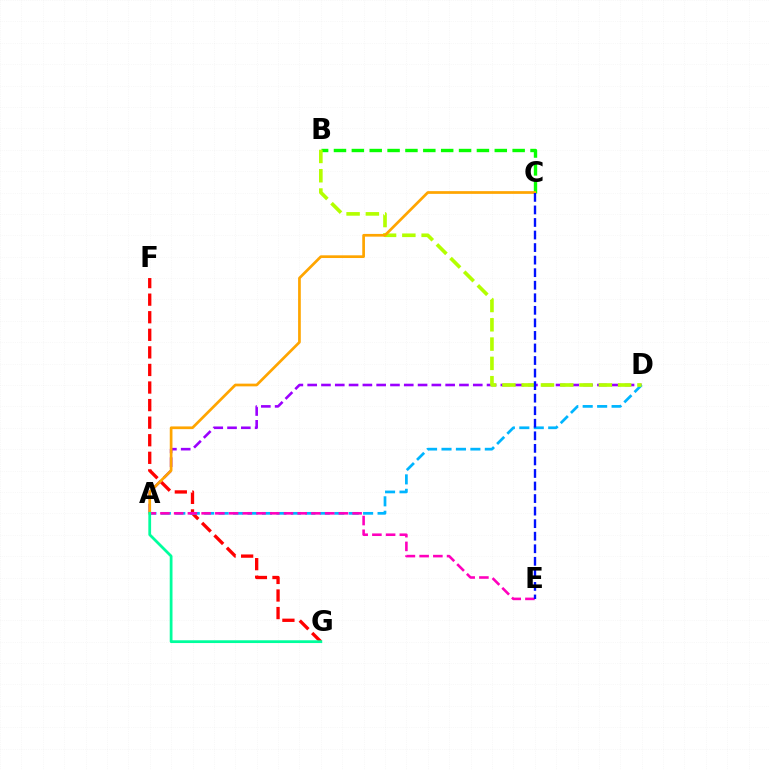{('F', 'G'): [{'color': '#ff0000', 'line_style': 'dashed', 'thickness': 2.39}], ('A', 'D'): [{'color': '#9b00ff', 'line_style': 'dashed', 'thickness': 1.87}, {'color': '#00b5ff', 'line_style': 'dashed', 'thickness': 1.96}], ('B', 'C'): [{'color': '#08ff00', 'line_style': 'dashed', 'thickness': 2.43}], ('A', 'E'): [{'color': '#ff00bd', 'line_style': 'dashed', 'thickness': 1.86}], ('B', 'D'): [{'color': '#b3ff00', 'line_style': 'dashed', 'thickness': 2.62}], ('A', 'C'): [{'color': '#ffa500', 'line_style': 'solid', 'thickness': 1.95}], ('C', 'E'): [{'color': '#0010ff', 'line_style': 'dashed', 'thickness': 1.7}], ('A', 'G'): [{'color': '#00ff9d', 'line_style': 'solid', 'thickness': 1.99}]}